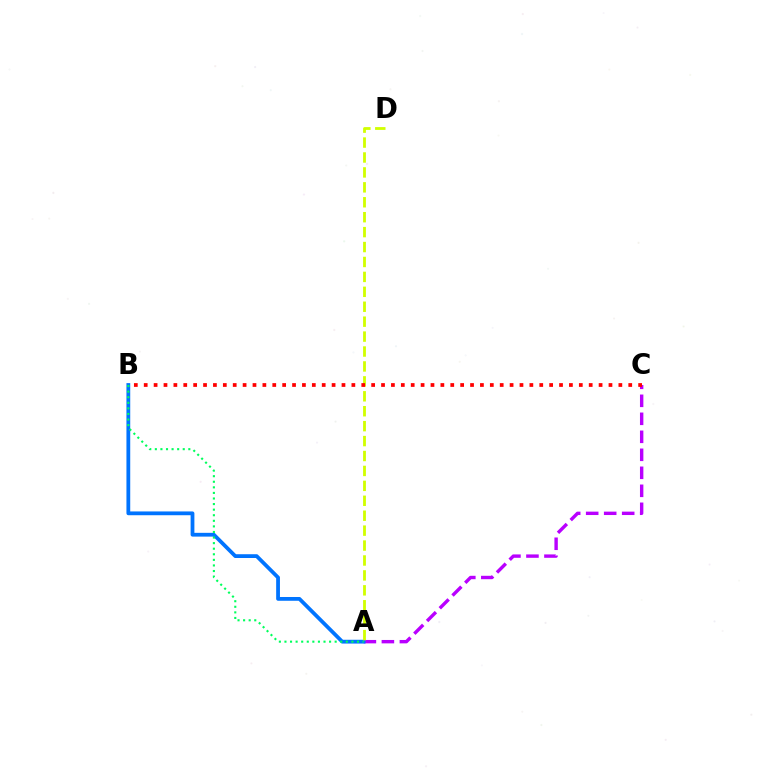{('A', 'C'): [{'color': '#b900ff', 'line_style': 'dashed', 'thickness': 2.45}], ('A', 'B'): [{'color': '#0074ff', 'line_style': 'solid', 'thickness': 2.72}, {'color': '#00ff5c', 'line_style': 'dotted', 'thickness': 1.52}], ('A', 'D'): [{'color': '#d1ff00', 'line_style': 'dashed', 'thickness': 2.03}], ('B', 'C'): [{'color': '#ff0000', 'line_style': 'dotted', 'thickness': 2.69}]}